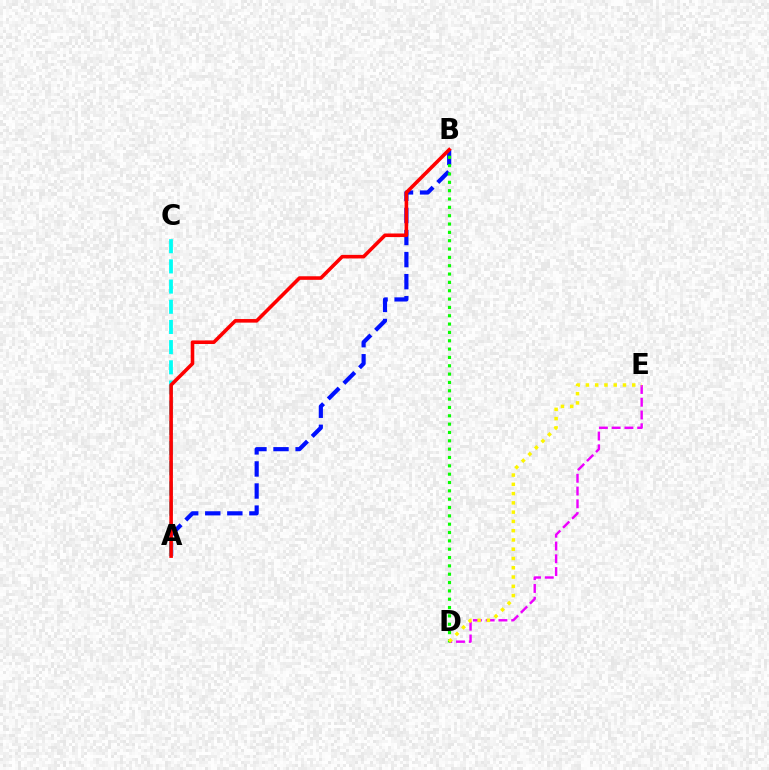{('A', 'B'): [{'color': '#0010ff', 'line_style': 'dashed', 'thickness': 3.0}, {'color': '#ff0000', 'line_style': 'solid', 'thickness': 2.58}], ('D', 'E'): [{'color': '#ee00ff', 'line_style': 'dashed', 'thickness': 1.73}, {'color': '#fcf500', 'line_style': 'dotted', 'thickness': 2.52}], ('A', 'C'): [{'color': '#00fff6', 'line_style': 'dashed', 'thickness': 2.74}], ('B', 'D'): [{'color': '#08ff00', 'line_style': 'dotted', 'thickness': 2.27}]}